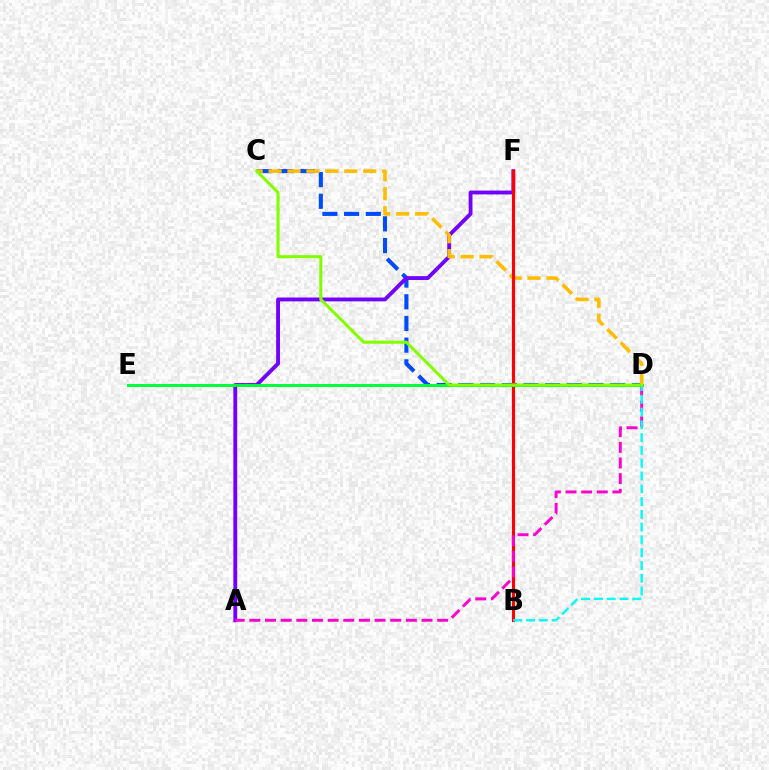{('C', 'D'): [{'color': '#004bff', 'line_style': 'dashed', 'thickness': 2.95}, {'color': '#ffbd00', 'line_style': 'dashed', 'thickness': 2.57}, {'color': '#84ff00', 'line_style': 'solid', 'thickness': 2.2}], ('A', 'F'): [{'color': '#7200ff', 'line_style': 'solid', 'thickness': 2.77}], ('B', 'F'): [{'color': '#ff0000', 'line_style': 'solid', 'thickness': 2.26}], ('D', 'E'): [{'color': '#00ff39', 'line_style': 'solid', 'thickness': 2.11}], ('A', 'D'): [{'color': '#ff00cf', 'line_style': 'dashed', 'thickness': 2.13}], ('B', 'D'): [{'color': '#00fff6', 'line_style': 'dashed', 'thickness': 1.74}]}